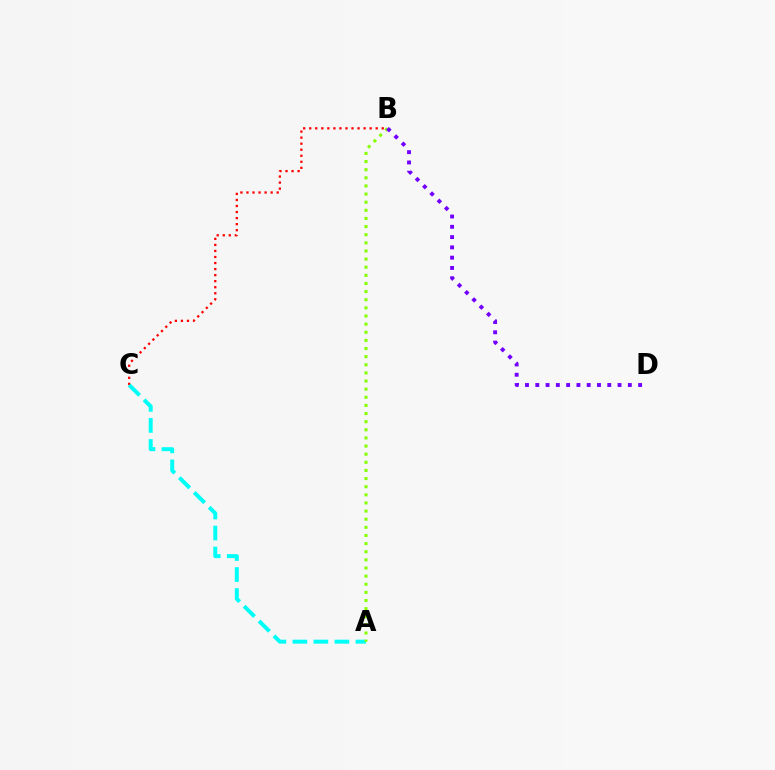{('B', 'C'): [{'color': '#ff0000', 'line_style': 'dotted', 'thickness': 1.64}], ('A', 'C'): [{'color': '#00fff6', 'line_style': 'dashed', 'thickness': 2.85}], ('A', 'B'): [{'color': '#84ff00', 'line_style': 'dotted', 'thickness': 2.21}], ('B', 'D'): [{'color': '#7200ff', 'line_style': 'dotted', 'thickness': 2.79}]}